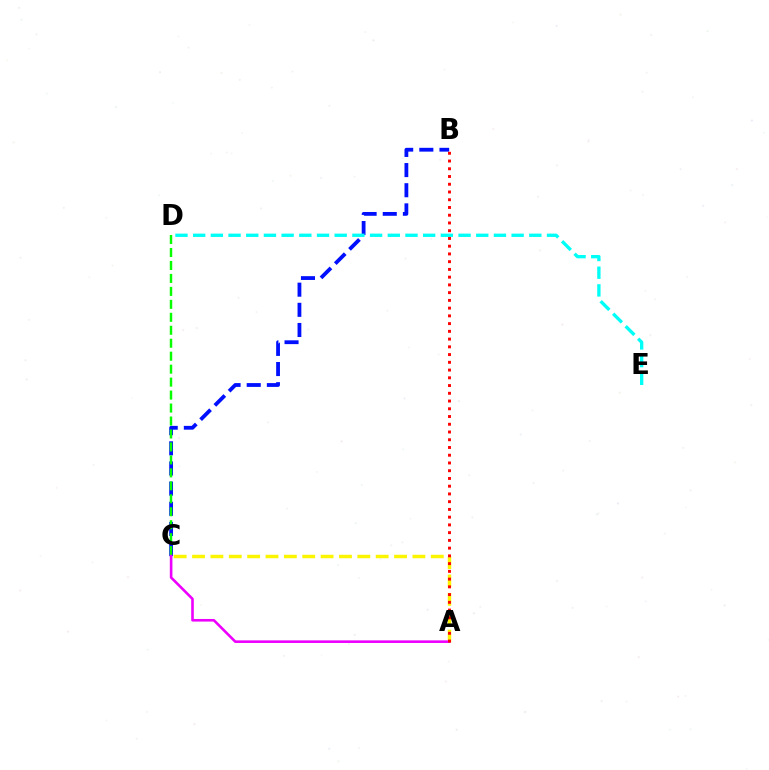{('B', 'C'): [{'color': '#0010ff', 'line_style': 'dashed', 'thickness': 2.74}], ('D', 'E'): [{'color': '#00fff6', 'line_style': 'dashed', 'thickness': 2.4}], ('C', 'D'): [{'color': '#08ff00', 'line_style': 'dashed', 'thickness': 1.76}], ('A', 'C'): [{'color': '#fcf500', 'line_style': 'dashed', 'thickness': 2.49}, {'color': '#ee00ff', 'line_style': 'solid', 'thickness': 1.88}], ('A', 'B'): [{'color': '#ff0000', 'line_style': 'dotted', 'thickness': 2.1}]}